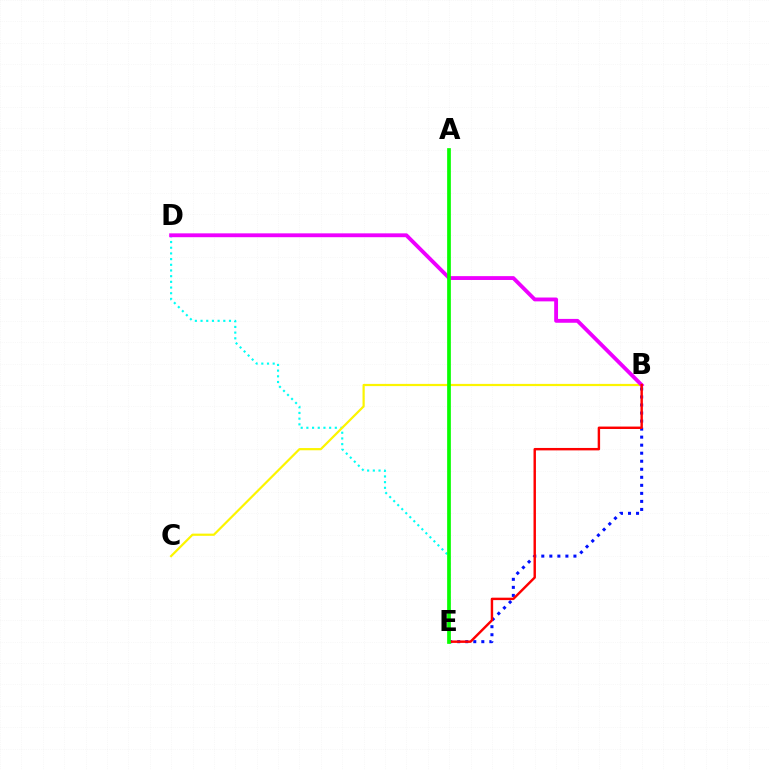{('D', 'E'): [{'color': '#00fff6', 'line_style': 'dotted', 'thickness': 1.55}], ('B', 'C'): [{'color': '#fcf500', 'line_style': 'solid', 'thickness': 1.59}], ('B', 'D'): [{'color': '#ee00ff', 'line_style': 'solid', 'thickness': 2.77}], ('B', 'E'): [{'color': '#0010ff', 'line_style': 'dotted', 'thickness': 2.18}, {'color': '#ff0000', 'line_style': 'solid', 'thickness': 1.75}], ('A', 'E'): [{'color': '#08ff00', 'line_style': 'solid', 'thickness': 2.67}]}